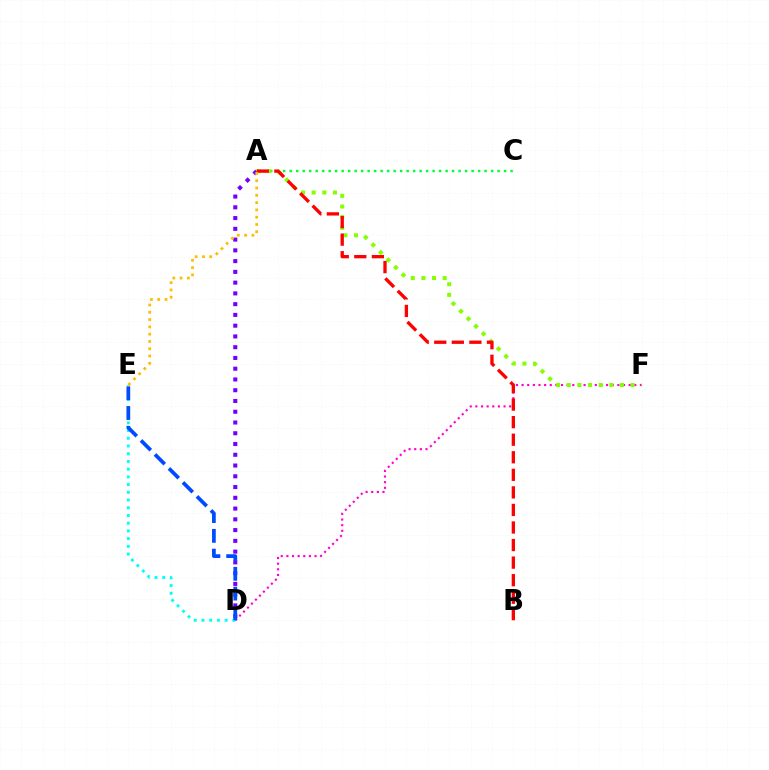{('A', 'D'): [{'color': '#7200ff', 'line_style': 'dotted', 'thickness': 2.92}], ('A', 'C'): [{'color': '#00ff39', 'line_style': 'dotted', 'thickness': 1.77}], ('D', 'E'): [{'color': '#00fff6', 'line_style': 'dotted', 'thickness': 2.1}, {'color': '#004bff', 'line_style': 'dashed', 'thickness': 2.69}], ('D', 'F'): [{'color': '#ff00cf', 'line_style': 'dotted', 'thickness': 1.53}], ('A', 'F'): [{'color': '#84ff00', 'line_style': 'dotted', 'thickness': 2.89}], ('A', 'B'): [{'color': '#ff0000', 'line_style': 'dashed', 'thickness': 2.39}], ('A', 'E'): [{'color': '#ffbd00', 'line_style': 'dotted', 'thickness': 1.98}]}